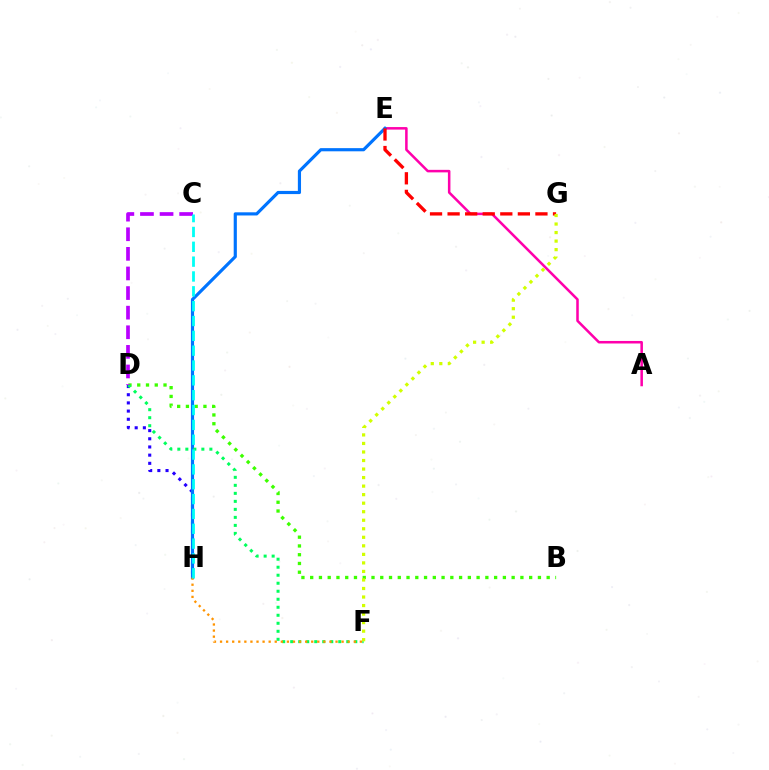{('D', 'H'): [{'color': '#2500ff', 'line_style': 'dotted', 'thickness': 2.22}], ('A', 'E'): [{'color': '#ff00ac', 'line_style': 'solid', 'thickness': 1.82}], ('B', 'D'): [{'color': '#3dff00', 'line_style': 'dotted', 'thickness': 2.38}], ('E', 'H'): [{'color': '#0074ff', 'line_style': 'solid', 'thickness': 2.28}], ('E', 'G'): [{'color': '#ff0000', 'line_style': 'dashed', 'thickness': 2.39}], ('D', 'F'): [{'color': '#00ff5c', 'line_style': 'dotted', 'thickness': 2.18}], ('F', 'G'): [{'color': '#d1ff00', 'line_style': 'dotted', 'thickness': 2.32}], ('C', 'D'): [{'color': '#b900ff', 'line_style': 'dashed', 'thickness': 2.66}], ('F', 'H'): [{'color': '#ff9400', 'line_style': 'dotted', 'thickness': 1.65}], ('C', 'H'): [{'color': '#00fff6', 'line_style': 'dashed', 'thickness': 2.02}]}